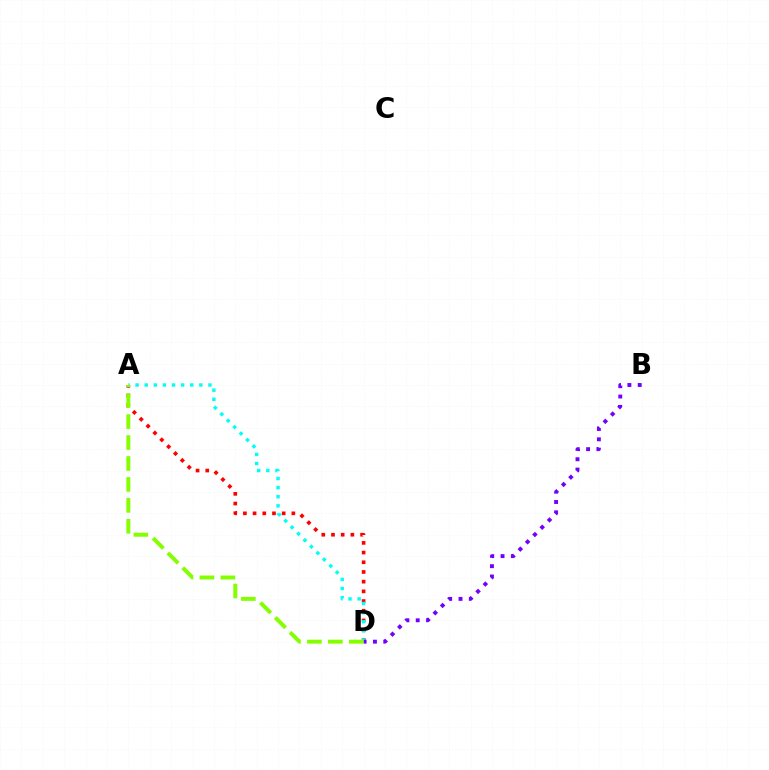{('A', 'D'): [{'color': '#ff0000', 'line_style': 'dotted', 'thickness': 2.63}, {'color': '#00fff6', 'line_style': 'dotted', 'thickness': 2.47}, {'color': '#84ff00', 'line_style': 'dashed', 'thickness': 2.85}], ('B', 'D'): [{'color': '#7200ff', 'line_style': 'dotted', 'thickness': 2.81}]}